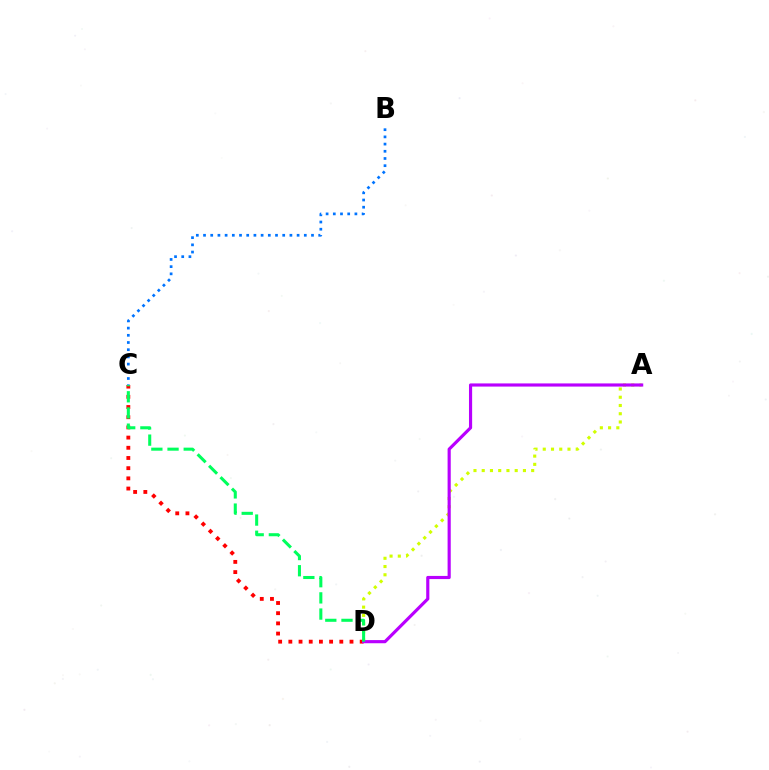{('A', 'D'): [{'color': '#d1ff00', 'line_style': 'dotted', 'thickness': 2.24}, {'color': '#b900ff', 'line_style': 'solid', 'thickness': 2.27}], ('C', 'D'): [{'color': '#ff0000', 'line_style': 'dotted', 'thickness': 2.77}, {'color': '#00ff5c', 'line_style': 'dashed', 'thickness': 2.2}], ('B', 'C'): [{'color': '#0074ff', 'line_style': 'dotted', 'thickness': 1.96}]}